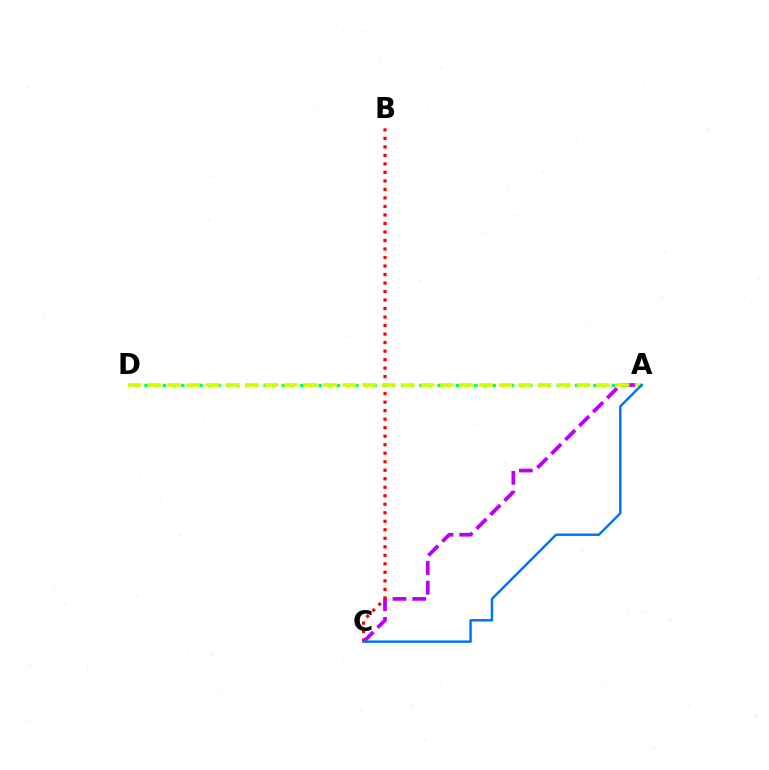{('A', 'D'): [{'color': '#00ff5c', 'line_style': 'dotted', 'thickness': 2.49}, {'color': '#d1ff00', 'line_style': 'dashed', 'thickness': 2.65}], ('A', 'C'): [{'color': '#b900ff', 'line_style': 'dashed', 'thickness': 2.68}, {'color': '#0074ff', 'line_style': 'solid', 'thickness': 1.76}], ('B', 'C'): [{'color': '#ff0000', 'line_style': 'dotted', 'thickness': 2.31}]}